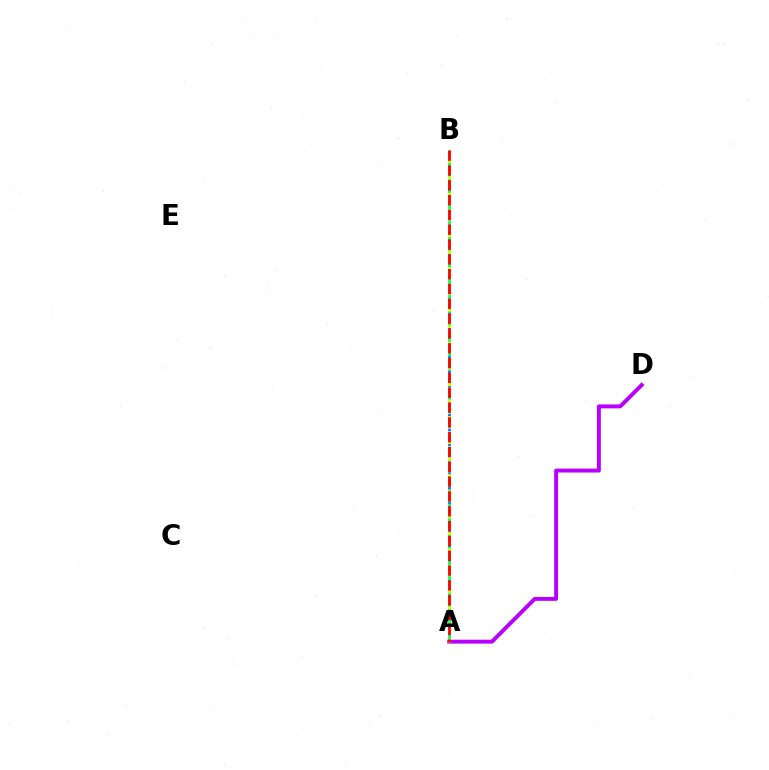{('A', 'D'): [{'color': '#b900ff', 'line_style': 'solid', 'thickness': 2.82}], ('A', 'B'): [{'color': '#0074ff', 'line_style': 'dotted', 'thickness': 1.98}, {'color': '#00ff5c', 'line_style': 'dashed', 'thickness': 1.94}, {'color': '#d1ff00', 'line_style': 'dotted', 'thickness': 2.25}, {'color': '#ff0000', 'line_style': 'dashed', 'thickness': 2.01}]}